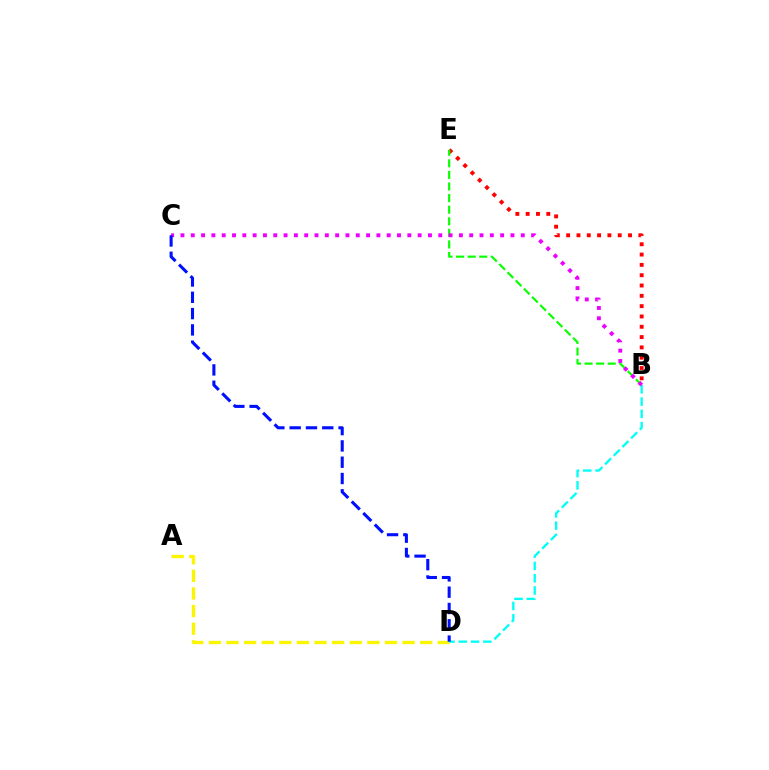{('A', 'D'): [{'color': '#fcf500', 'line_style': 'dashed', 'thickness': 2.39}], ('B', 'E'): [{'color': '#ff0000', 'line_style': 'dotted', 'thickness': 2.8}, {'color': '#08ff00', 'line_style': 'dashed', 'thickness': 1.57}], ('B', 'D'): [{'color': '#00fff6', 'line_style': 'dashed', 'thickness': 1.67}], ('B', 'C'): [{'color': '#ee00ff', 'line_style': 'dotted', 'thickness': 2.8}], ('C', 'D'): [{'color': '#0010ff', 'line_style': 'dashed', 'thickness': 2.21}]}